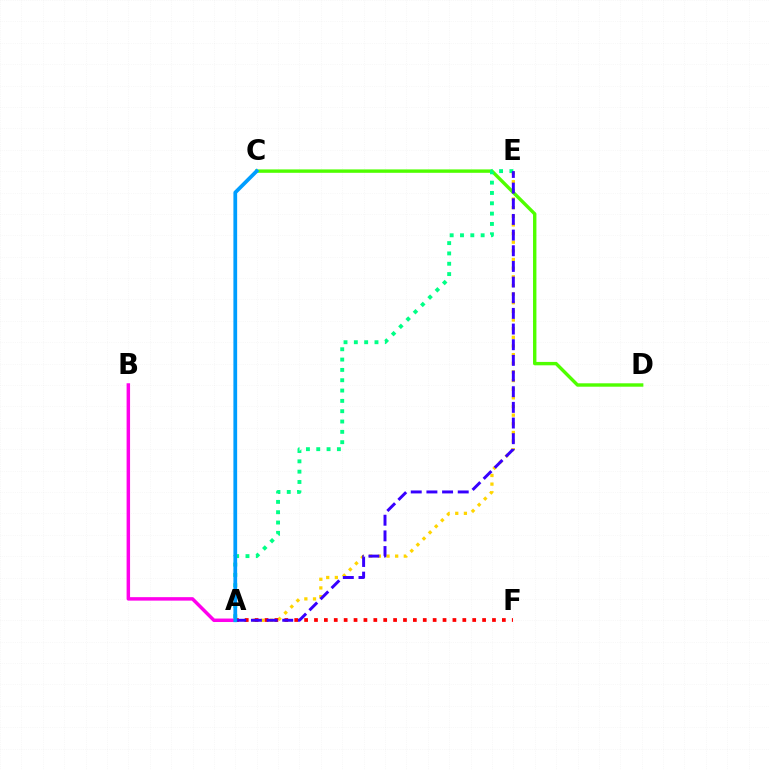{('A', 'E'): [{'color': '#ffd500', 'line_style': 'dotted', 'thickness': 2.35}, {'color': '#00ff86', 'line_style': 'dotted', 'thickness': 2.81}, {'color': '#3700ff', 'line_style': 'dashed', 'thickness': 2.13}], ('C', 'D'): [{'color': '#4fff00', 'line_style': 'solid', 'thickness': 2.45}], ('A', 'B'): [{'color': '#ff00ed', 'line_style': 'solid', 'thickness': 2.5}], ('A', 'F'): [{'color': '#ff0000', 'line_style': 'dotted', 'thickness': 2.69}], ('A', 'C'): [{'color': '#009eff', 'line_style': 'solid', 'thickness': 2.7}]}